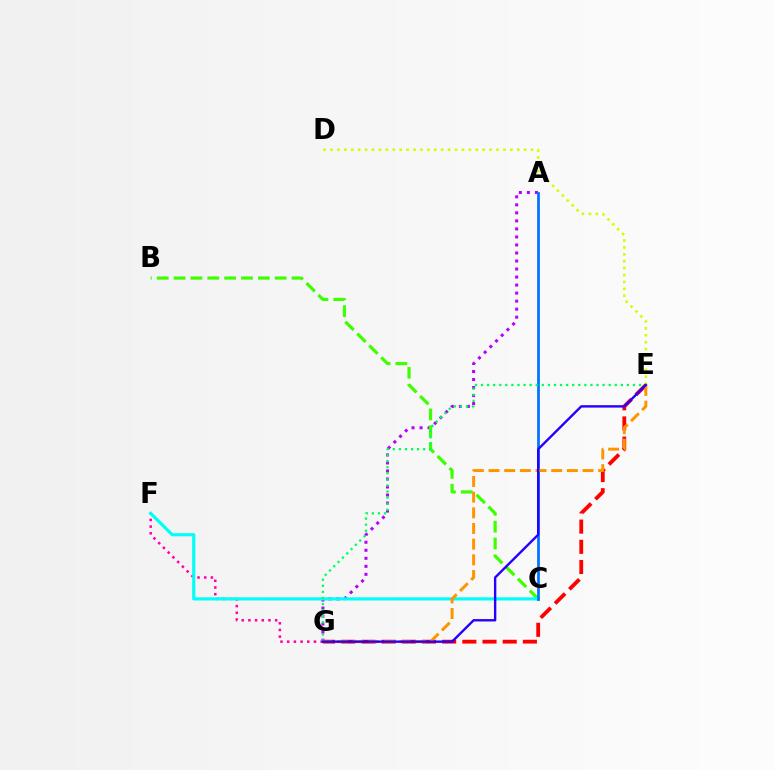{('A', 'G'): [{'color': '#b900ff', 'line_style': 'dotted', 'thickness': 2.18}], ('B', 'C'): [{'color': '#3dff00', 'line_style': 'dashed', 'thickness': 2.29}], ('D', 'E'): [{'color': '#d1ff00', 'line_style': 'dotted', 'thickness': 1.88}], ('F', 'G'): [{'color': '#ff00ac', 'line_style': 'dotted', 'thickness': 1.82}], ('C', 'F'): [{'color': '#00fff6', 'line_style': 'solid', 'thickness': 2.28}], ('E', 'G'): [{'color': '#ff0000', 'line_style': 'dashed', 'thickness': 2.74}, {'color': '#ff9400', 'line_style': 'dashed', 'thickness': 2.13}, {'color': '#00ff5c', 'line_style': 'dotted', 'thickness': 1.65}, {'color': '#2500ff', 'line_style': 'solid', 'thickness': 1.71}], ('A', 'C'): [{'color': '#0074ff', 'line_style': 'solid', 'thickness': 1.98}]}